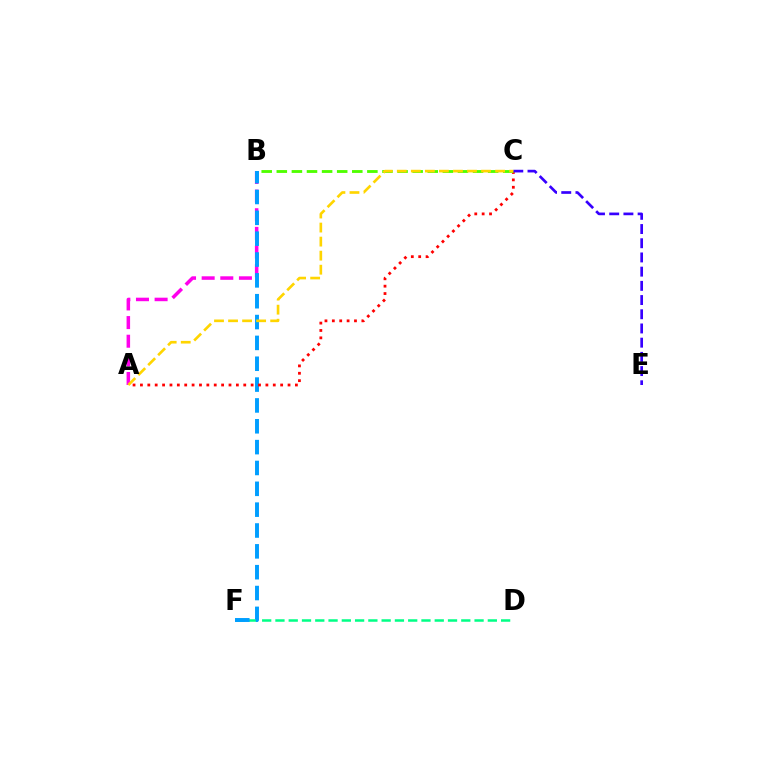{('D', 'F'): [{'color': '#00ff86', 'line_style': 'dashed', 'thickness': 1.8}], ('A', 'B'): [{'color': '#ff00ed', 'line_style': 'dashed', 'thickness': 2.53}], ('B', 'F'): [{'color': '#009eff', 'line_style': 'dashed', 'thickness': 2.83}], ('A', 'C'): [{'color': '#ff0000', 'line_style': 'dotted', 'thickness': 2.01}, {'color': '#ffd500', 'line_style': 'dashed', 'thickness': 1.91}], ('B', 'C'): [{'color': '#4fff00', 'line_style': 'dashed', 'thickness': 2.05}], ('C', 'E'): [{'color': '#3700ff', 'line_style': 'dashed', 'thickness': 1.93}]}